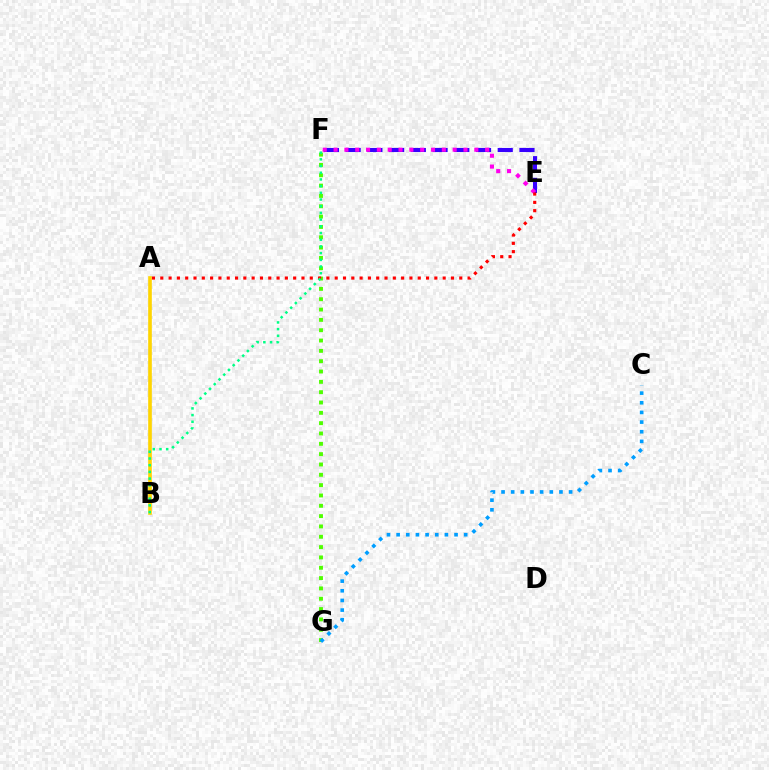{('E', 'F'): [{'color': '#3700ff', 'line_style': 'dashed', 'thickness': 2.95}, {'color': '#ff00ed', 'line_style': 'dotted', 'thickness': 2.94}], ('F', 'G'): [{'color': '#4fff00', 'line_style': 'dotted', 'thickness': 2.81}], ('A', 'B'): [{'color': '#ffd500', 'line_style': 'solid', 'thickness': 2.62}], ('C', 'G'): [{'color': '#009eff', 'line_style': 'dotted', 'thickness': 2.62}], ('A', 'E'): [{'color': '#ff0000', 'line_style': 'dotted', 'thickness': 2.26}], ('B', 'F'): [{'color': '#00ff86', 'line_style': 'dotted', 'thickness': 1.82}]}